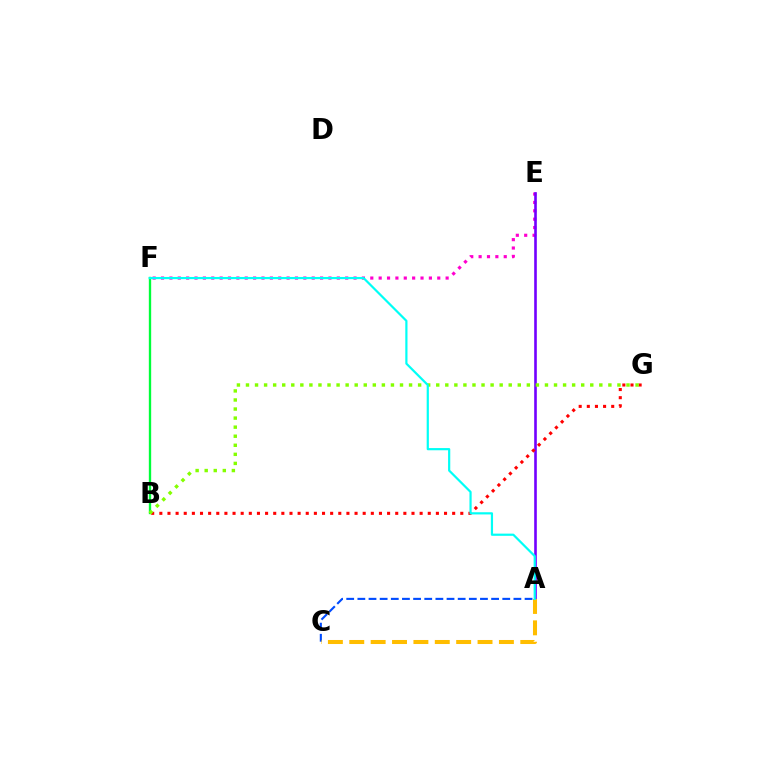{('B', 'F'): [{'color': '#00ff39', 'line_style': 'solid', 'thickness': 1.69}], ('E', 'F'): [{'color': '#ff00cf', 'line_style': 'dotted', 'thickness': 2.27}], ('A', 'E'): [{'color': '#7200ff', 'line_style': 'solid', 'thickness': 1.89}], ('A', 'C'): [{'color': '#004bff', 'line_style': 'dashed', 'thickness': 1.51}, {'color': '#ffbd00', 'line_style': 'dashed', 'thickness': 2.9}], ('B', 'G'): [{'color': '#ff0000', 'line_style': 'dotted', 'thickness': 2.21}, {'color': '#84ff00', 'line_style': 'dotted', 'thickness': 2.46}], ('A', 'F'): [{'color': '#00fff6', 'line_style': 'solid', 'thickness': 1.59}]}